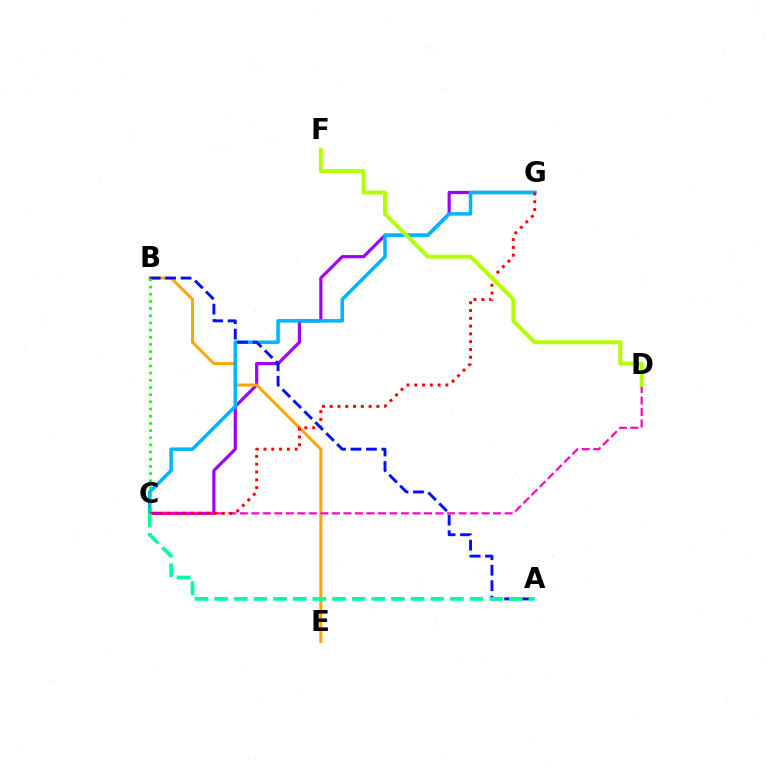{('C', 'G'): [{'color': '#9b00ff', 'line_style': 'solid', 'thickness': 2.28}, {'color': '#00b5ff', 'line_style': 'solid', 'thickness': 2.55}, {'color': '#ff0000', 'line_style': 'dotted', 'thickness': 2.11}], ('B', 'E'): [{'color': '#ffa500', 'line_style': 'solid', 'thickness': 2.14}], ('C', 'D'): [{'color': '#ff00bd', 'line_style': 'dashed', 'thickness': 1.56}], ('A', 'B'): [{'color': '#0010ff', 'line_style': 'dashed', 'thickness': 2.1}], ('D', 'F'): [{'color': '#b3ff00', 'line_style': 'solid', 'thickness': 2.87}], ('B', 'C'): [{'color': '#08ff00', 'line_style': 'dotted', 'thickness': 1.95}], ('A', 'C'): [{'color': '#00ff9d', 'line_style': 'dashed', 'thickness': 2.67}]}